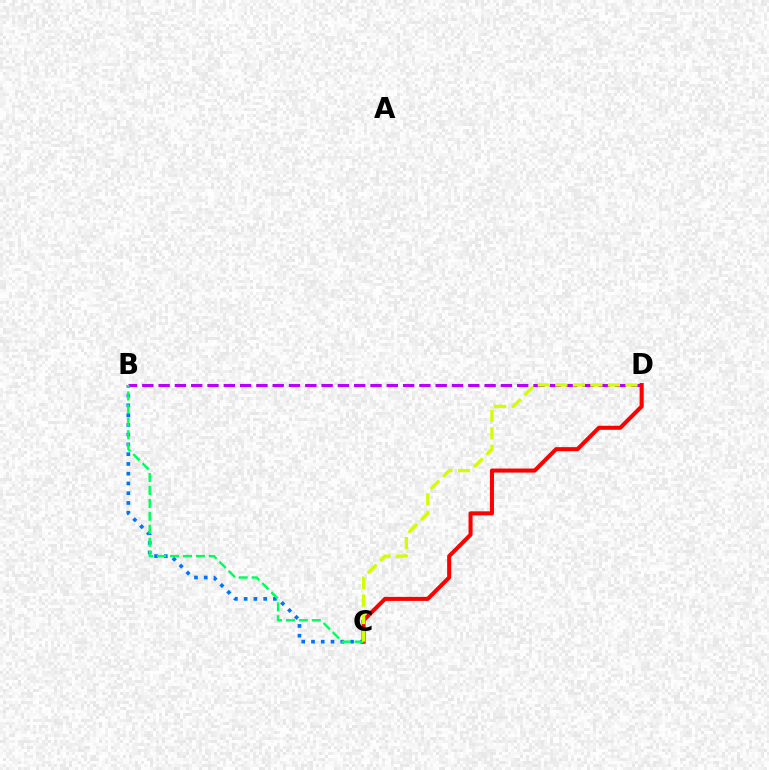{('B', 'C'): [{'color': '#0074ff', 'line_style': 'dotted', 'thickness': 2.65}, {'color': '#00ff5c', 'line_style': 'dashed', 'thickness': 1.75}], ('B', 'D'): [{'color': '#b900ff', 'line_style': 'dashed', 'thickness': 2.21}], ('C', 'D'): [{'color': '#ff0000', 'line_style': 'solid', 'thickness': 2.91}, {'color': '#d1ff00', 'line_style': 'dashed', 'thickness': 2.38}]}